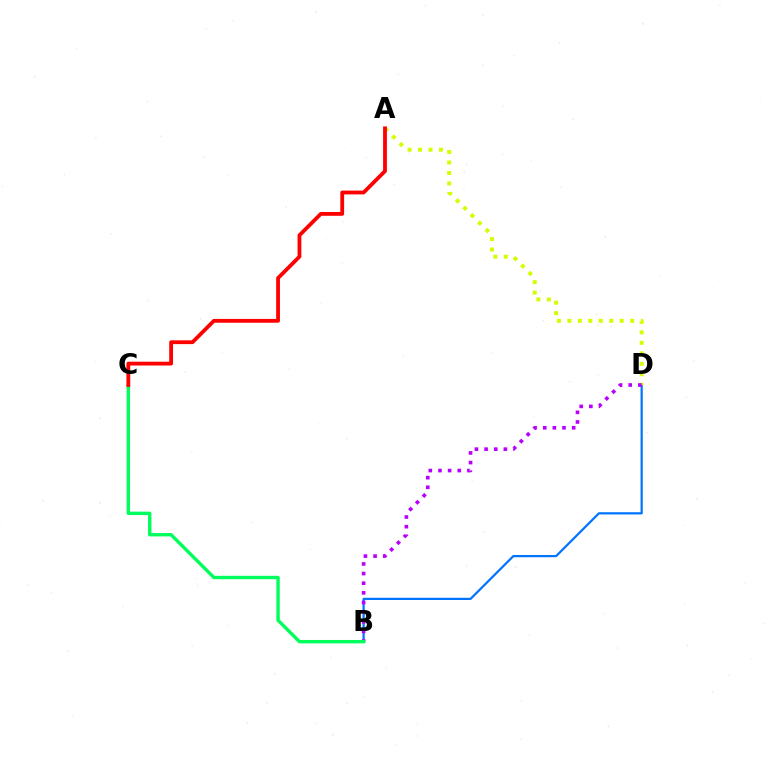{('B', 'D'): [{'color': '#0074ff', 'line_style': 'solid', 'thickness': 1.59}, {'color': '#b900ff', 'line_style': 'dotted', 'thickness': 2.62}], ('A', 'D'): [{'color': '#d1ff00', 'line_style': 'dotted', 'thickness': 2.85}], ('B', 'C'): [{'color': '#00ff5c', 'line_style': 'solid', 'thickness': 2.44}], ('A', 'C'): [{'color': '#ff0000', 'line_style': 'solid', 'thickness': 2.74}]}